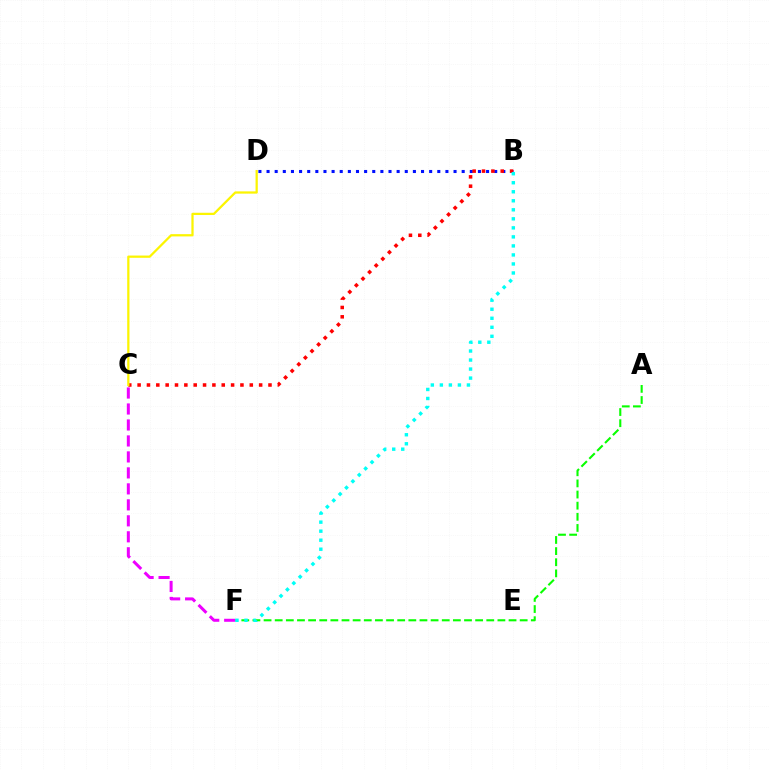{('B', 'D'): [{'color': '#0010ff', 'line_style': 'dotted', 'thickness': 2.21}], ('B', 'C'): [{'color': '#ff0000', 'line_style': 'dotted', 'thickness': 2.54}], ('A', 'F'): [{'color': '#08ff00', 'line_style': 'dashed', 'thickness': 1.51}], ('C', 'F'): [{'color': '#ee00ff', 'line_style': 'dashed', 'thickness': 2.17}], ('C', 'D'): [{'color': '#fcf500', 'line_style': 'solid', 'thickness': 1.62}], ('B', 'F'): [{'color': '#00fff6', 'line_style': 'dotted', 'thickness': 2.45}]}